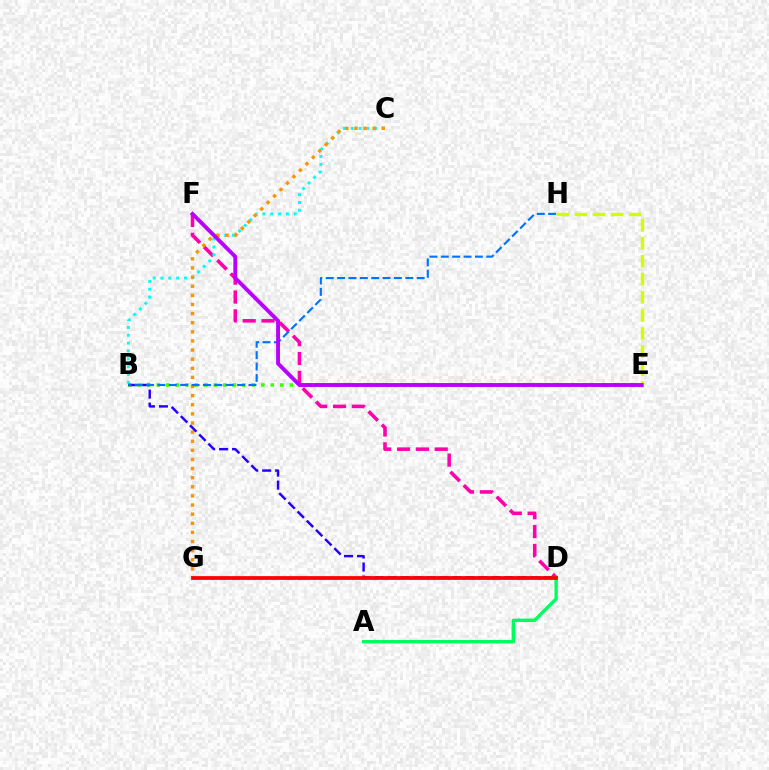{('D', 'F'): [{'color': '#ff00ac', 'line_style': 'dashed', 'thickness': 2.56}], ('B', 'C'): [{'color': '#00fff6', 'line_style': 'dotted', 'thickness': 2.13}], ('A', 'D'): [{'color': '#00ff5c', 'line_style': 'solid', 'thickness': 2.43}], ('B', 'E'): [{'color': '#3dff00', 'line_style': 'dotted', 'thickness': 2.58}], ('C', 'G'): [{'color': '#ff9400', 'line_style': 'dotted', 'thickness': 2.48}], ('E', 'H'): [{'color': '#d1ff00', 'line_style': 'dashed', 'thickness': 2.45}], ('B', 'D'): [{'color': '#2500ff', 'line_style': 'dashed', 'thickness': 1.76}], ('D', 'G'): [{'color': '#ff0000', 'line_style': 'solid', 'thickness': 2.71}], ('B', 'H'): [{'color': '#0074ff', 'line_style': 'dashed', 'thickness': 1.54}], ('E', 'F'): [{'color': '#b900ff', 'line_style': 'solid', 'thickness': 2.79}]}